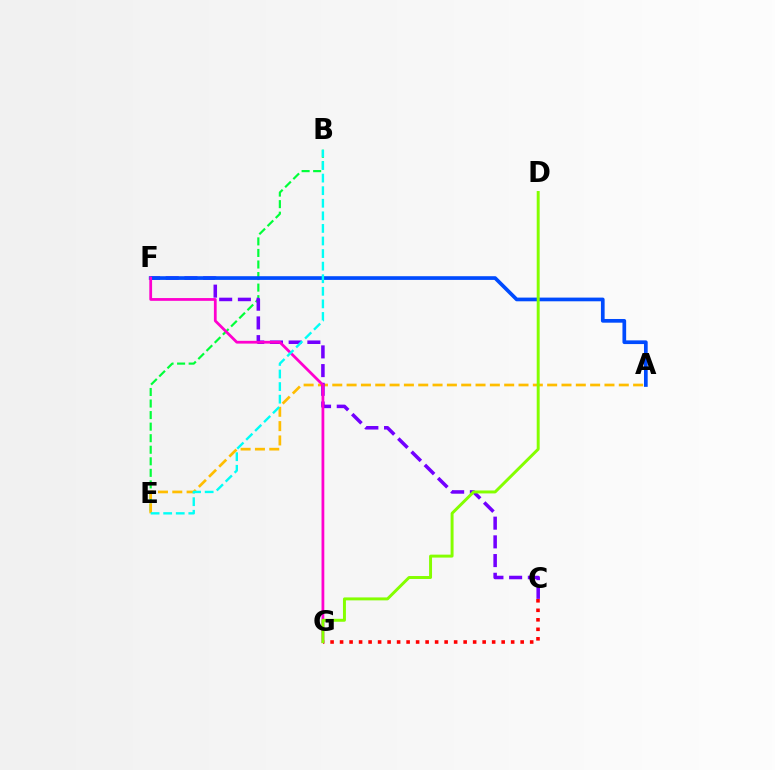{('C', 'G'): [{'color': '#ff0000', 'line_style': 'dotted', 'thickness': 2.58}], ('B', 'E'): [{'color': '#00ff39', 'line_style': 'dashed', 'thickness': 1.57}, {'color': '#00fff6', 'line_style': 'dashed', 'thickness': 1.71}], ('A', 'E'): [{'color': '#ffbd00', 'line_style': 'dashed', 'thickness': 1.95}], ('C', 'F'): [{'color': '#7200ff', 'line_style': 'dashed', 'thickness': 2.54}], ('A', 'F'): [{'color': '#004bff', 'line_style': 'solid', 'thickness': 2.66}], ('F', 'G'): [{'color': '#ff00cf', 'line_style': 'solid', 'thickness': 1.99}], ('D', 'G'): [{'color': '#84ff00', 'line_style': 'solid', 'thickness': 2.12}]}